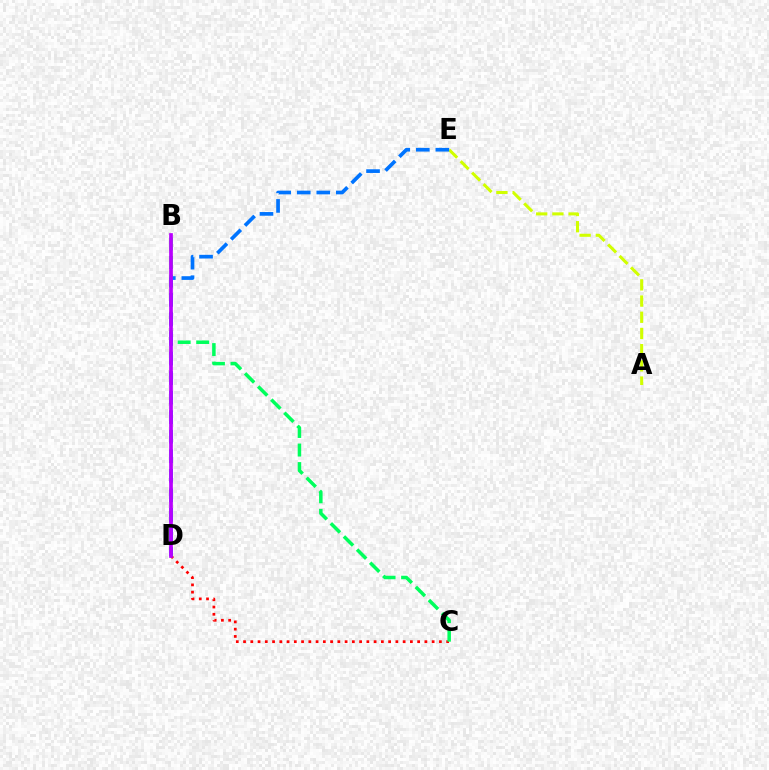{('C', 'D'): [{'color': '#ff0000', 'line_style': 'dotted', 'thickness': 1.97}], ('B', 'C'): [{'color': '#00ff5c', 'line_style': 'dashed', 'thickness': 2.52}], ('A', 'E'): [{'color': '#d1ff00', 'line_style': 'dashed', 'thickness': 2.2}], ('D', 'E'): [{'color': '#0074ff', 'line_style': 'dashed', 'thickness': 2.65}], ('B', 'D'): [{'color': '#b900ff', 'line_style': 'solid', 'thickness': 2.67}]}